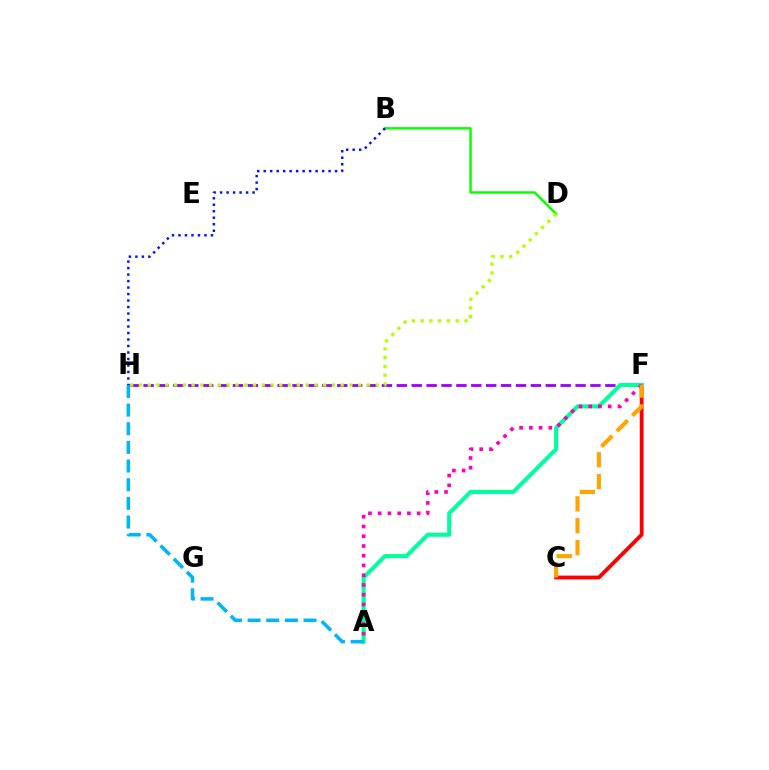{('B', 'D'): [{'color': '#08ff00', 'line_style': 'solid', 'thickness': 1.77}], ('F', 'H'): [{'color': '#9b00ff', 'line_style': 'dashed', 'thickness': 2.02}], ('C', 'F'): [{'color': '#ff0000', 'line_style': 'solid', 'thickness': 2.74}, {'color': '#ffa500', 'line_style': 'dashed', 'thickness': 2.97}], ('A', 'F'): [{'color': '#00ff9d', 'line_style': 'solid', 'thickness': 2.94}, {'color': '#ff00bd', 'line_style': 'dotted', 'thickness': 2.65}], ('D', 'H'): [{'color': '#b3ff00', 'line_style': 'dotted', 'thickness': 2.38}], ('A', 'H'): [{'color': '#00b5ff', 'line_style': 'dashed', 'thickness': 2.53}], ('B', 'H'): [{'color': '#0010ff', 'line_style': 'dotted', 'thickness': 1.76}]}